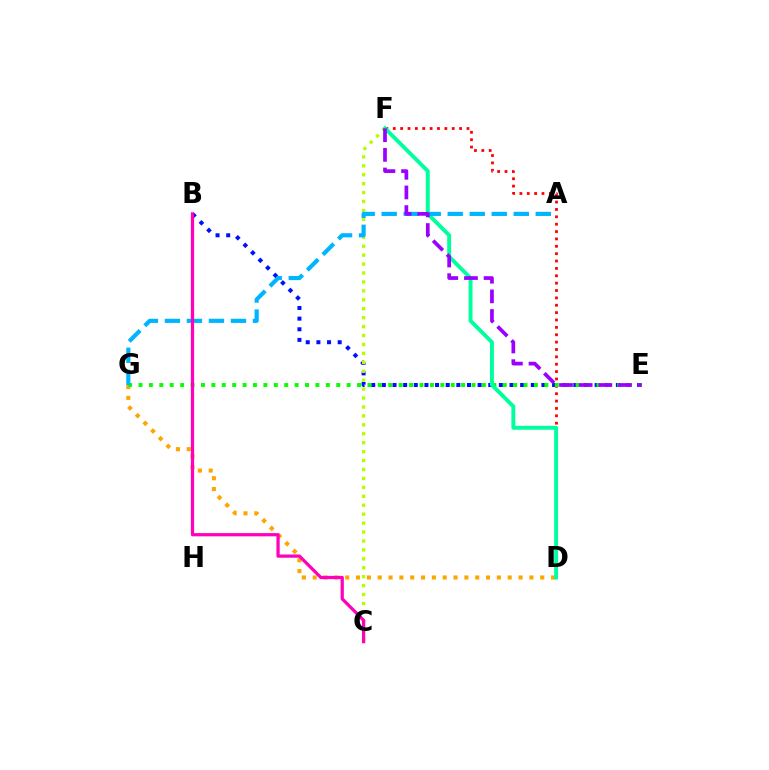{('B', 'E'): [{'color': '#0010ff', 'line_style': 'dotted', 'thickness': 2.89}], ('C', 'F'): [{'color': '#b3ff00', 'line_style': 'dotted', 'thickness': 2.43}], ('D', 'G'): [{'color': '#ffa500', 'line_style': 'dotted', 'thickness': 2.94}], ('D', 'F'): [{'color': '#ff0000', 'line_style': 'dotted', 'thickness': 2.0}, {'color': '#00ff9d', 'line_style': 'solid', 'thickness': 2.82}], ('E', 'G'): [{'color': '#08ff00', 'line_style': 'dotted', 'thickness': 2.83}], ('A', 'G'): [{'color': '#00b5ff', 'line_style': 'dashed', 'thickness': 2.99}], ('E', 'F'): [{'color': '#9b00ff', 'line_style': 'dashed', 'thickness': 2.67}], ('B', 'C'): [{'color': '#ff00bd', 'line_style': 'solid', 'thickness': 2.34}]}